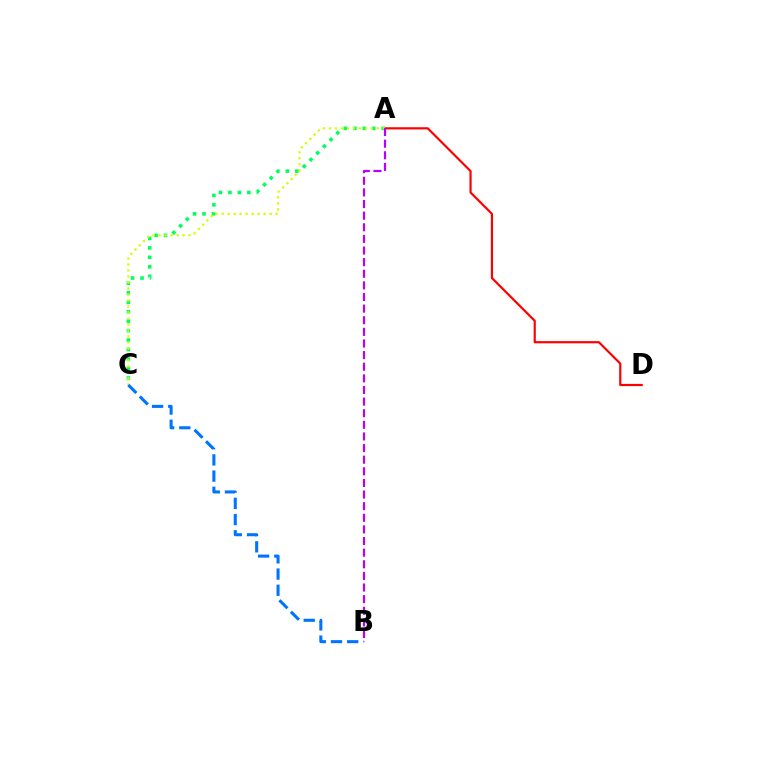{('A', 'C'): [{'color': '#00ff5c', 'line_style': 'dotted', 'thickness': 2.57}, {'color': '#d1ff00', 'line_style': 'dotted', 'thickness': 1.63}], ('A', 'D'): [{'color': '#ff0000', 'line_style': 'solid', 'thickness': 1.57}], ('B', 'C'): [{'color': '#0074ff', 'line_style': 'dashed', 'thickness': 2.2}], ('A', 'B'): [{'color': '#b900ff', 'line_style': 'dashed', 'thickness': 1.58}]}